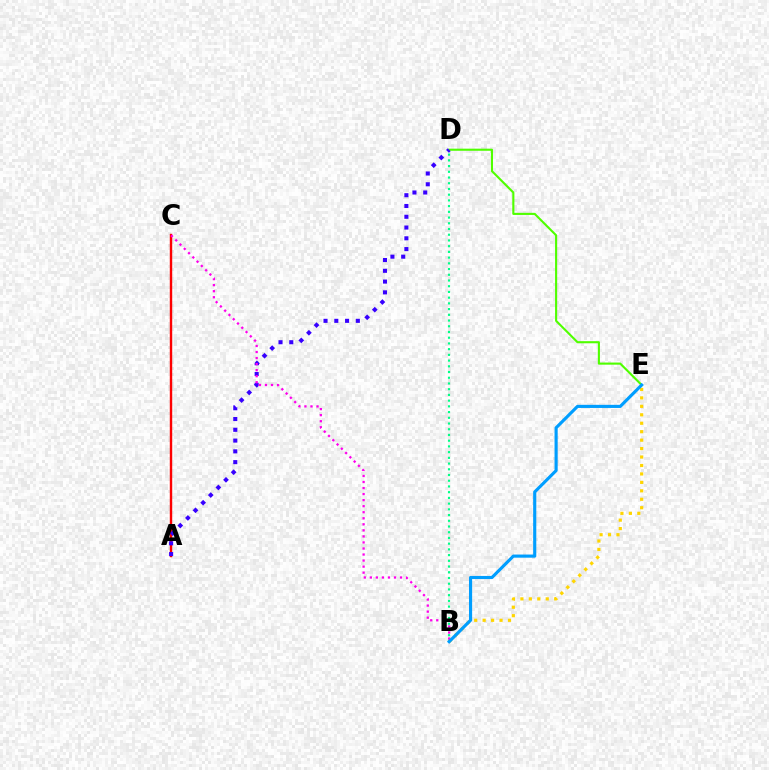{('B', 'D'): [{'color': '#00ff86', 'line_style': 'dotted', 'thickness': 1.55}], ('A', 'C'): [{'color': '#ff0000', 'line_style': 'solid', 'thickness': 1.74}], ('D', 'E'): [{'color': '#4fff00', 'line_style': 'solid', 'thickness': 1.53}], ('B', 'E'): [{'color': '#ffd500', 'line_style': 'dotted', 'thickness': 2.3}, {'color': '#009eff', 'line_style': 'solid', 'thickness': 2.26}], ('A', 'D'): [{'color': '#3700ff', 'line_style': 'dotted', 'thickness': 2.93}], ('B', 'C'): [{'color': '#ff00ed', 'line_style': 'dotted', 'thickness': 1.64}]}